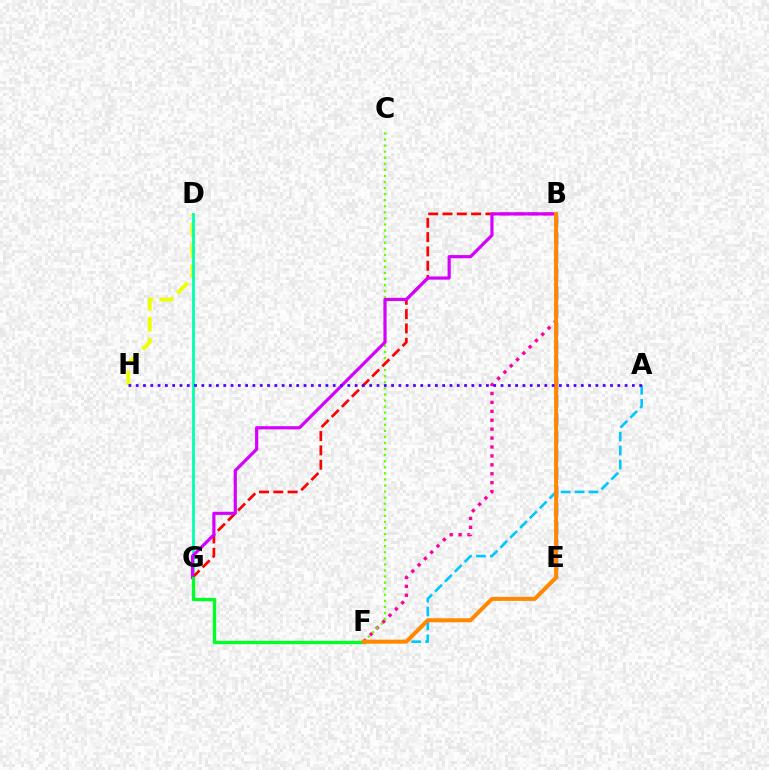{('D', 'H'): [{'color': '#eeff00', 'line_style': 'dashed', 'thickness': 2.82}], ('B', 'F'): [{'color': '#ff00a0', 'line_style': 'dotted', 'thickness': 2.42}, {'color': '#ff8800', 'line_style': 'solid', 'thickness': 2.88}], ('A', 'F'): [{'color': '#00c7ff', 'line_style': 'dashed', 'thickness': 1.89}], ('D', 'G'): [{'color': '#00ffaf', 'line_style': 'solid', 'thickness': 1.99}], ('C', 'F'): [{'color': '#66ff00', 'line_style': 'dotted', 'thickness': 1.65}], ('B', 'G'): [{'color': '#ff0000', 'line_style': 'dashed', 'thickness': 1.94}, {'color': '#d600ff', 'line_style': 'solid', 'thickness': 2.29}], ('F', 'G'): [{'color': '#00ff27', 'line_style': 'solid', 'thickness': 2.4}], ('B', 'E'): [{'color': '#003fff', 'line_style': 'dashed', 'thickness': 2.45}], ('A', 'H'): [{'color': '#4f00ff', 'line_style': 'dotted', 'thickness': 1.98}]}